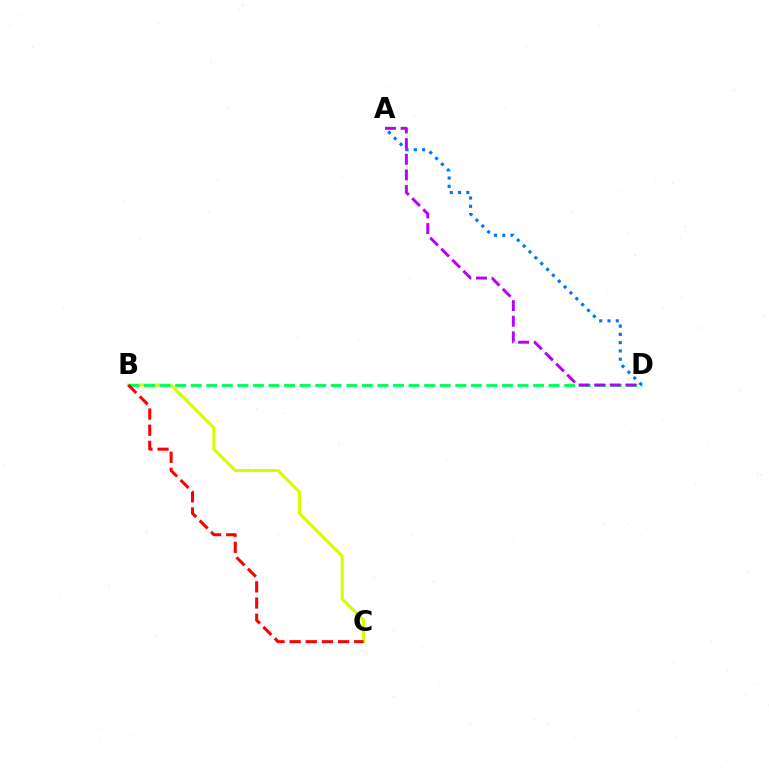{('B', 'C'): [{'color': '#d1ff00', 'line_style': 'solid', 'thickness': 2.22}, {'color': '#ff0000', 'line_style': 'dashed', 'thickness': 2.19}], ('A', 'D'): [{'color': '#0074ff', 'line_style': 'dotted', 'thickness': 2.25}, {'color': '#b900ff', 'line_style': 'dashed', 'thickness': 2.12}], ('B', 'D'): [{'color': '#00ff5c', 'line_style': 'dashed', 'thickness': 2.11}]}